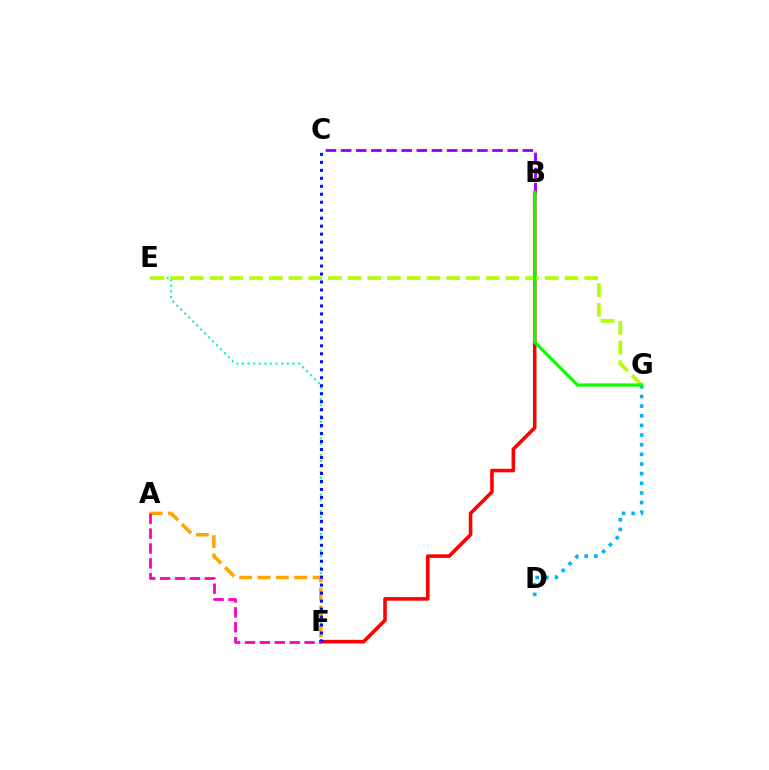{('B', 'C'): [{'color': '#9b00ff', 'line_style': 'dashed', 'thickness': 2.06}], ('D', 'G'): [{'color': '#00b5ff', 'line_style': 'dotted', 'thickness': 2.62}], ('E', 'F'): [{'color': '#00ff9d', 'line_style': 'dotted', 'thickness': 1.52}], ('B', 'F'): [{'color': '#ff0000', 'line_style': 'solid', 'thickness': 2.57}], ('E', 'G'): [{'color': '#b3ff00', 'line_style': 'dashed', 'thickness': 2.68}], ('A', 'F'): [{'color': '#ffa500', 'line_style': 'dashed', 'thickness': 2.5}, {'color': '#ff00bd', 'line_style': 'dashed', 'thickness': 2.02}], ('B', 'G'): [{'color': '#08ff00', 'line_style': 'solid', 'thickness': 2.3}], ('C', 'F'): [{'color': '#0010ff', 'line_style': 'dotted', 'thickness': 2.17}]}